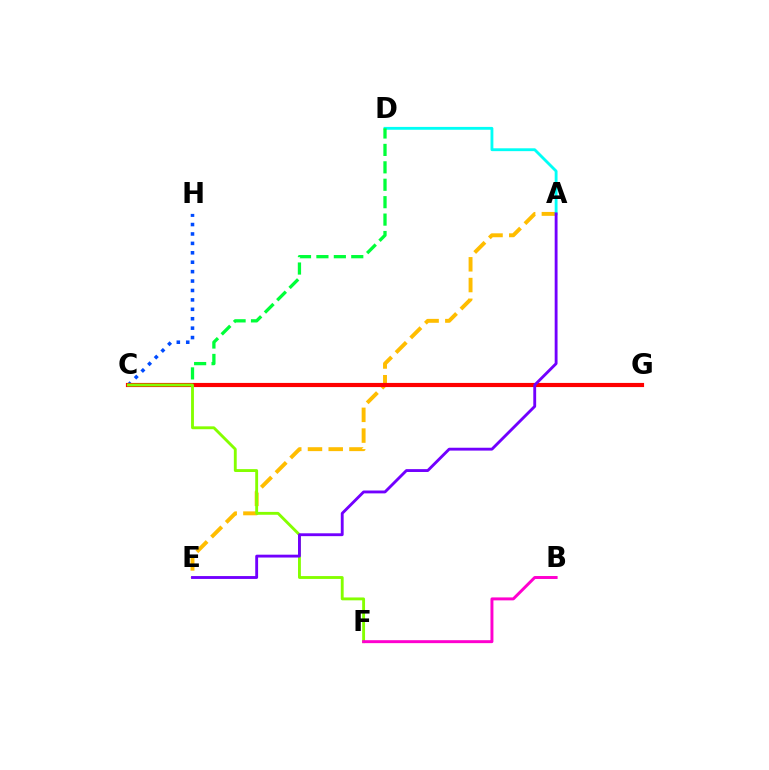{('C', 'H'): [{'color': '#004bff', 'line_style': 'dotted', 'thickness': 2.56}], ('A', 'E'): [{'color': '#ffbd00', 'line_style': 'dashed', 'thickness': 2.82}, {'color': '#7200ff', 'line_style': 'solid', 'thickness': 2.06}], ('A', 'D'): [{'color': '#00fff6', 'line_style': 'solid', 'thickness': 2.05}], ('C', 'D'): [{'color': '#00ff39', 'line_style': 'dashed', 'thickness': 2.37}], ('C', 'G'): [{'color': '#ff0000', 'line_style': 'solid', 'thickness': 2.99}], ('C', 'F'): [{'color': '#84ff00', 'line_style': 'solid', 'thickness': 2.07}], ('B', 'F'): [{'color': '#ff00cf', 'line_style': 'solid', 'thickness': 2.13}]}